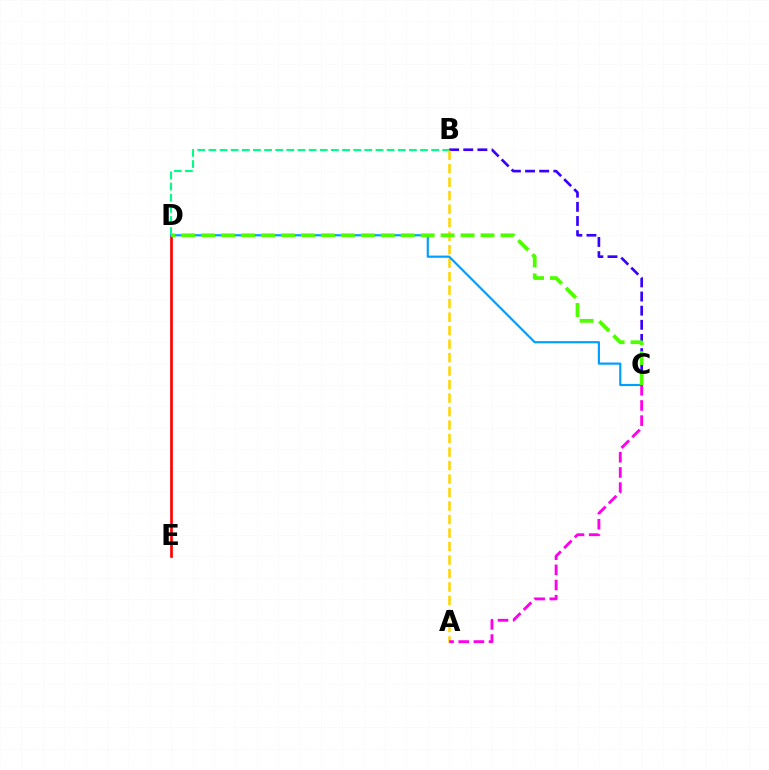{('D', 'E'): [{'color': '#ff0000', 'line_style': 'solid', 'thickness': 1.92}], ('B', 'C'): [{'color': '#3700ff', 'line_style': 'dashed', 'thickness': 1.92}], ('B', 'D'): [{'color': '#00ff86', 'line_style': 'dashed', 'thickness': 1.51}], ('A', 'B'): [{'color': '#ffd500', 'line_style': 'dashed', 'thickness': 1.83}], ('C', 'D'): [{'color': '#009eff', 'line_style': 'solid', 'thickness': 1.57}, {'color': '#4fff00', 'line_style': 'dashed', 'thickness': 2.71}], ('A', 'C'): [{'color': '#ff00ed', 'line_style': 'dashed', 'thickness': 2.06}]}